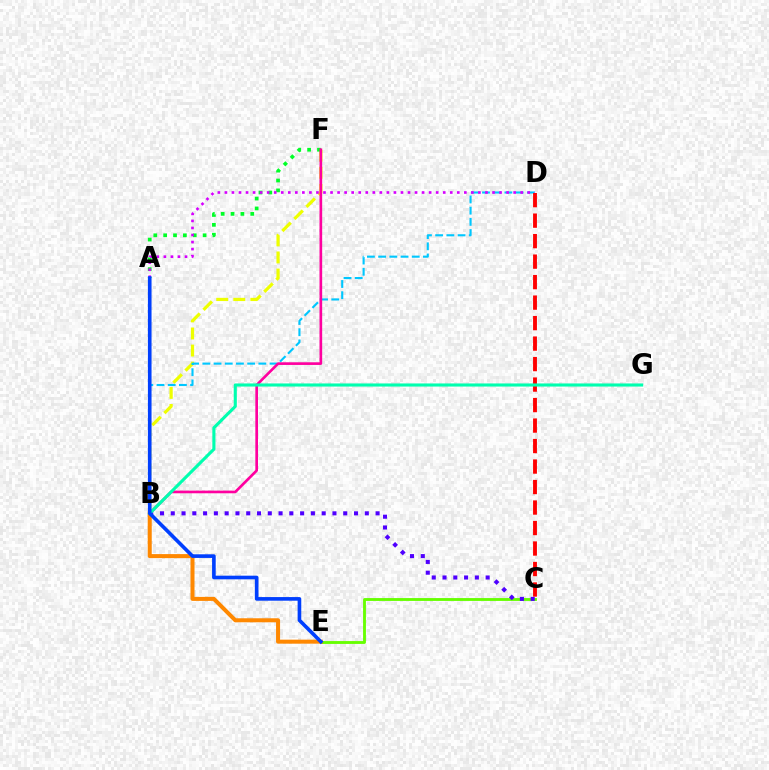{('B', 'F'): [{'color': '#eeff00', 'line_style': 'dashed', 'thickness': 2.32}, {'color': '#ff00a0', 'line_style': 'solid', 'thickness': 1.92}], ('B', 'D'): [{'color': '#00c7ff', 'line_style': 'dashed', 'thickness': 1.52}], ('A', 'F'): [{'color': '#00ff27', 'line_style': 'dotted', 'thickness': 2.68}], ('C', 'E'): [{'color': '#66ff00', 'line_style': 'solid', 'thickness': 2.05}], ('B', 'E'): [{'color': '#ff8800', 'line_style': 'solid', 'thickness': 2.89}], ('A', 'D'): [{'color': '#d600ff', 'line_style': 'dotted', 'thickness': 1.91}], ('B', 'C'): [{'color': '#4f00ff', 'line_style': 'dotted', 'thickness': 2.93}], ('C', 'D'): [{'color': '#ff0000', 'line_style': 'dashed', 'thickness': 2.78}], ('B', 'G'): [{'color': '#00ffaf', 'line_style': 'solid', 'thickness': 2.23}], ('A', 'E'): [{'color': '#003fff', 'line_style': 'solid', 'thickness': 2.62}]}